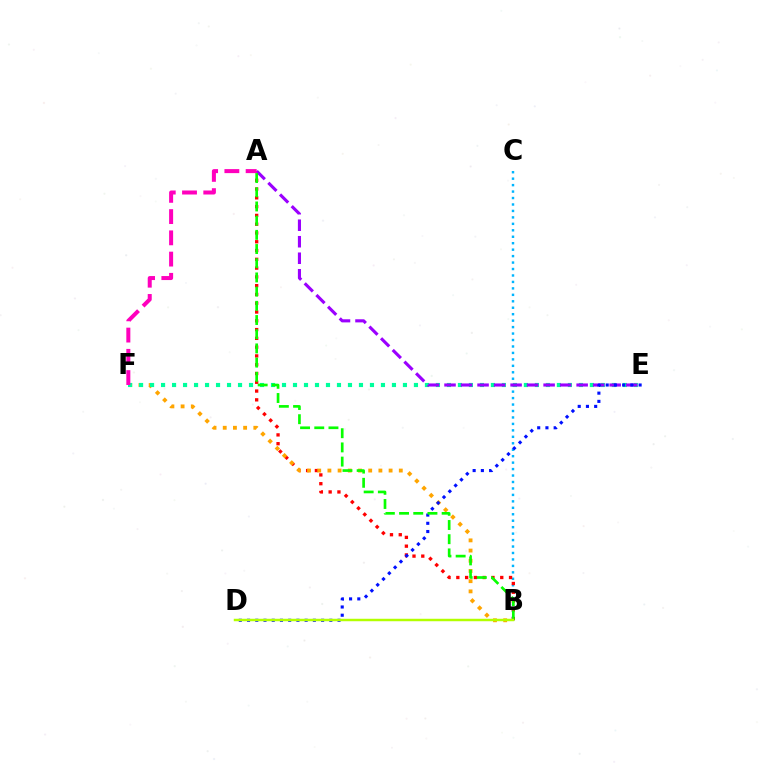{('B', 'C'): [{'color': '#00b5ff', 'line_style': 'dotted', 'thickness': 1.75}], ('A', 'B'): [{'color': '#ff0000', 'line_style': 'dotted', 'thickness': 2.39}, {'color': '#08ff00', 'line_style': 'dashed', 'thickness': 1.93}], ('B', 'F'): [{'color': '#ffa500', 'line_style': 'dotted', 'thickness': 2.77}], ('E', 'F'): [{'color': '#00ff9d', 'line_style': 'dotted', 'thickness': 2.99}], ('A', 'E'): [{'color': '#9b00ff', 'line_style': 'dashed', 'thickness': 2.24}], ('A', 'F'): [{'color': '#ff00bd', 'line_style': 'dashed', 'thickness': 2.89}], ('D', 'E'): [{'color': '#0010ff', 'line_style': 'dotted', 'thickness': 2.24}], ('B', 'D'): [{'color': '#b3ff00', 'line_style': 'solid', 'thickness': 1.78}]}